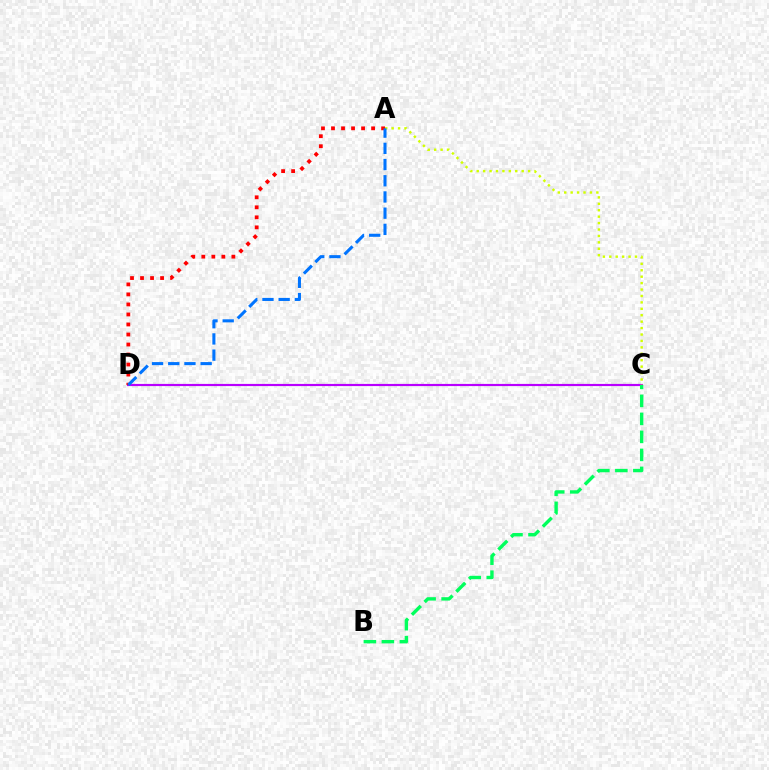{('C', 'D'): [{'color': '#b900ff', 'line_style': 'solid', 'thickness': 1.56}], ('A', 'D'): [{'color': '#ff0000', 'line_style': 'dotted', 'thickness': 2.72}, {'color': '#0074ff', 'line_style': 'dashed', 'thickness': 2.2}], ('A', 'C'): [{'color': '#d1ff00', 'line_style': 'dotted', 'thickness': 1.75}], ('B', 'C'): [{'color': '#00ff5c', 'line_style': 'dashed', 'thickness': 2.44}]}